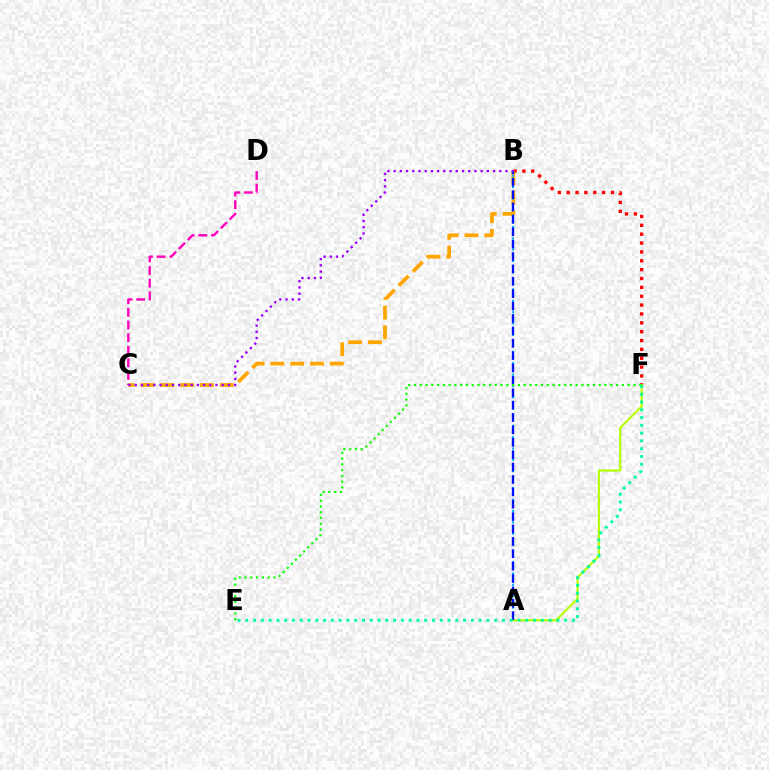{('B', 'F'): [{'color': '#ff0000', 'line_style': 'dotted', 'thickness': 2.41}], ('B', 'C'): [{'color': '#ffa500', 'line_style': 'dashed', 'thickness': 2.69}, {'color': '#9b00ff', 'line_style': 'dotted', 'thickness': 1.69}], ('A', 'F'): [{'color': '#b3ff00', 'line_style': 'solid', 'thickness': 1.53}], ('C', 'D'): [{'color': '#ff00bd', 'line_style': 'dashed', 'thickness': 1.72}], ('A', 'B'): [{'color': '#00b5ff', 'line_style': 'dotted', 'thickness': 1.54}, {'color': '#0010ff', 'line_style': 'dashed', 'thickness': 1.68}], ('E', 'F'): [{'color': '#08ff00', 'line_style': 'dotted', 'thickness': 1.57}, {'color': '#00ff9d', 'line_style': 'dotted', 'thickness': 2.11}]}